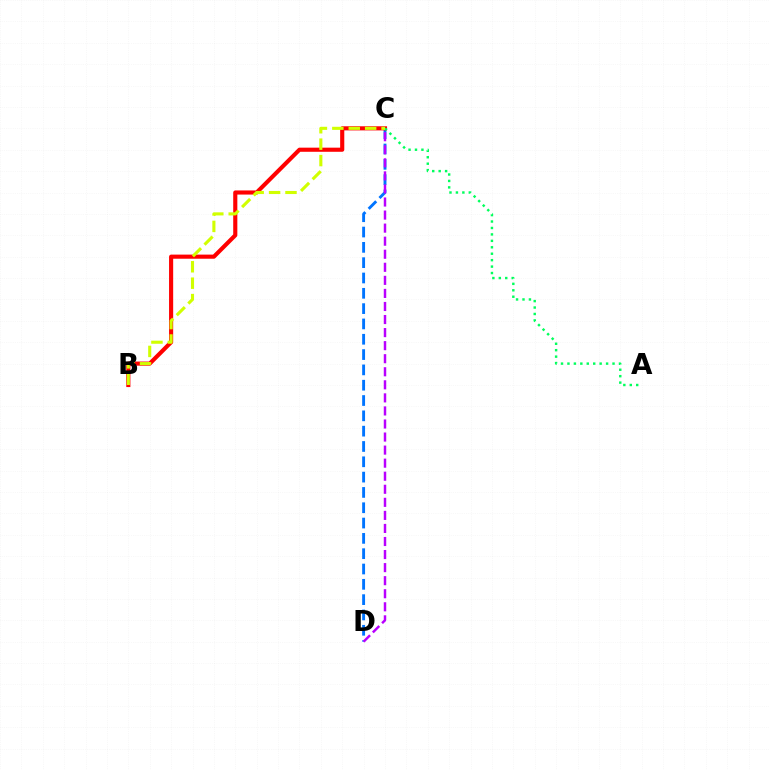{('C', 'D'): [{'color': '#0074ff', 'line_style': 'dashed', 'thickness': 2.08}, {'color': '#b900ff', 'line_style': 'dashed', 'thickness': 1.77}], ('B', 'C'): [{'color': '#ff0000', 'line_style': 'solid', 'thickness': 2.97}, {'color': '#d1ff00', 'line_style': 'dashed', 'thickness': 2.23}], ('A', 'C'): [{'color': '#00ff5c', 'line_style': 'dotted', 'thickness': 1.75}]}